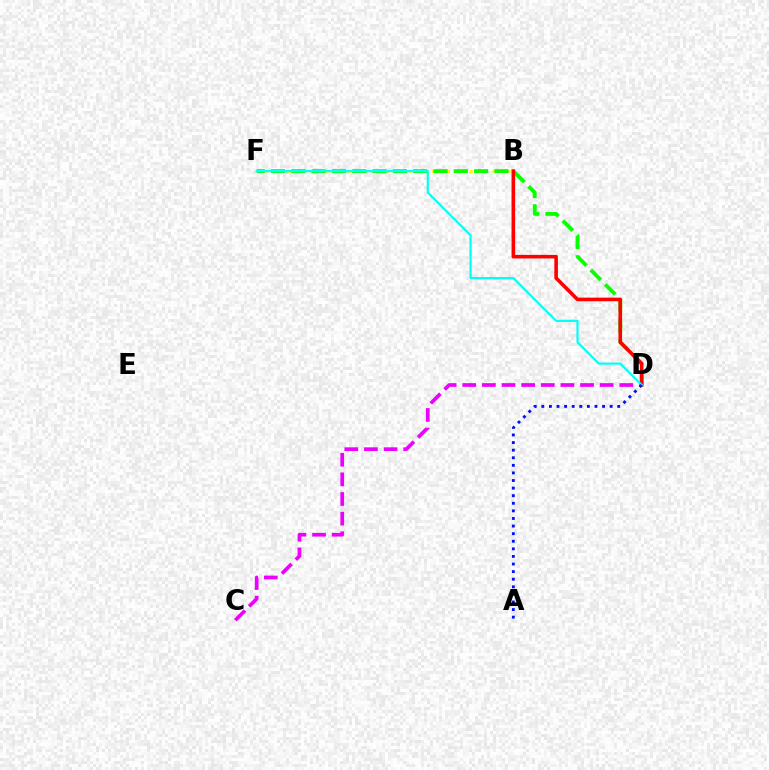{('B', 'F'): [{'color': '#fcf500', 'line_style': 'dotted', 'thickness': 2.06}], ('C', 'D'): [{'color': '#ee00ff', 'line_style': 'dashed', 'thickness': 2.67}], ('D', 'F'): [{'color': '#08ff00', 'line_style': 'dashed', 'thickness': 2.76}, {'color': '#00fff6', 'line_style': 'solid', 'thickness': 1.56}], ('B', 'D'): [{'color': '#ff0000', 'line_style': 'solid', 'thickness': 2.59}], ('A', 'D'): [{'color': '#0010ff', 'line_style': 'dotted', 'thickness': 2.06}]}